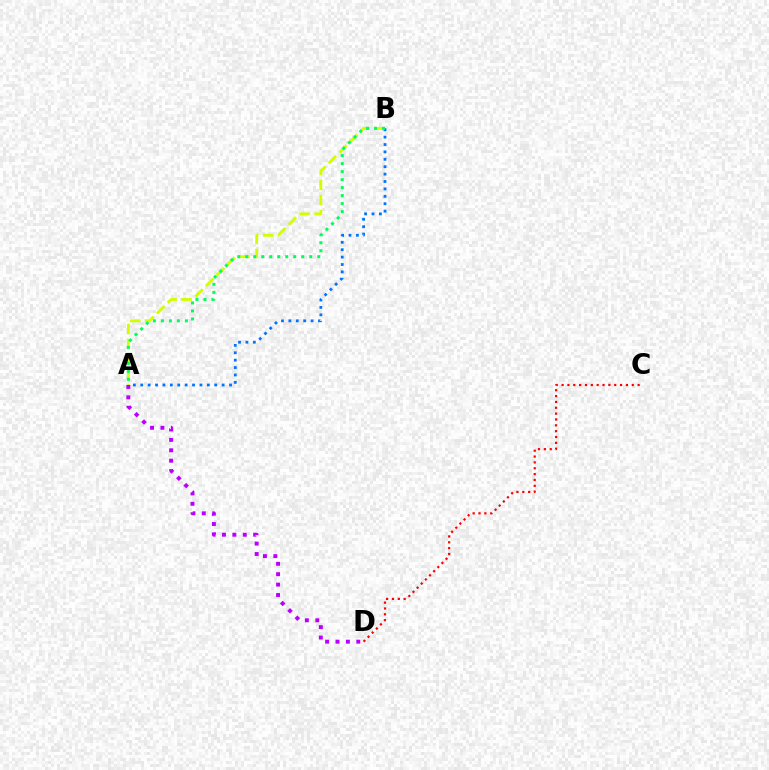{('A', 'B'): [{'color': '#0074ff', 'line_style': 'dotted', 'thickness': 2.01}, {'color': '#d1ff00', 'line_style': 'dashed', 'thickness': 2.05}, {'color': '#00ff5c', 'line_style': 'dotted', 'thickness': 2.17}], ('C', 'D'): [{'color': '#ff0000', 'line_style': 'dotted', 'thickness': 1.59}], ('A', 'D'): [{'color': '#b900ff', 'line_style': 'dotted', 'thickness': 2.82}]}